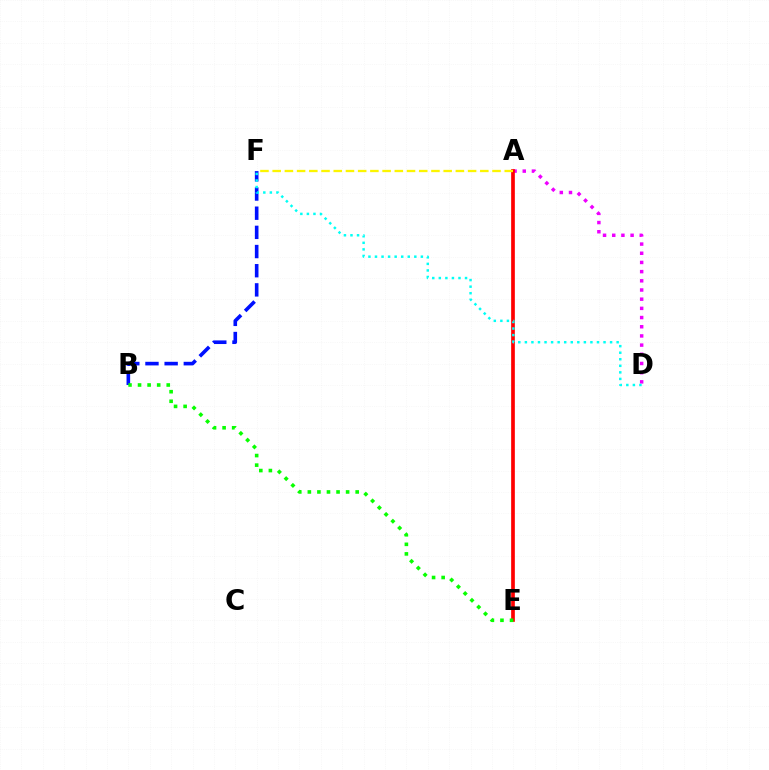{('A', 'D'): [{'color': '#ee00ff', 'line_style': 'dotted', 'thickness': 2.5}], ('B', 'F'): [{'color': '#0010ff', 'line_style': 'dashed', 'thickness': 2.6}], ('A', 'E'): [{'color': '#ff0000', 'line_style': 'solid', 'thickness': 2.66}], ('B', 'E'): [{'color': '#08ff00', 'line_style': 'dotted', 'thickness': 2.6}], ('D', 'F'): [{'color': '#00fff6', 'line_style': 'dotted', 'thickness': 1.78}], ('A', 'F'): [{'color': '#fcf500', 'line_style': 'dashed', 'thickness': 1.66}]}